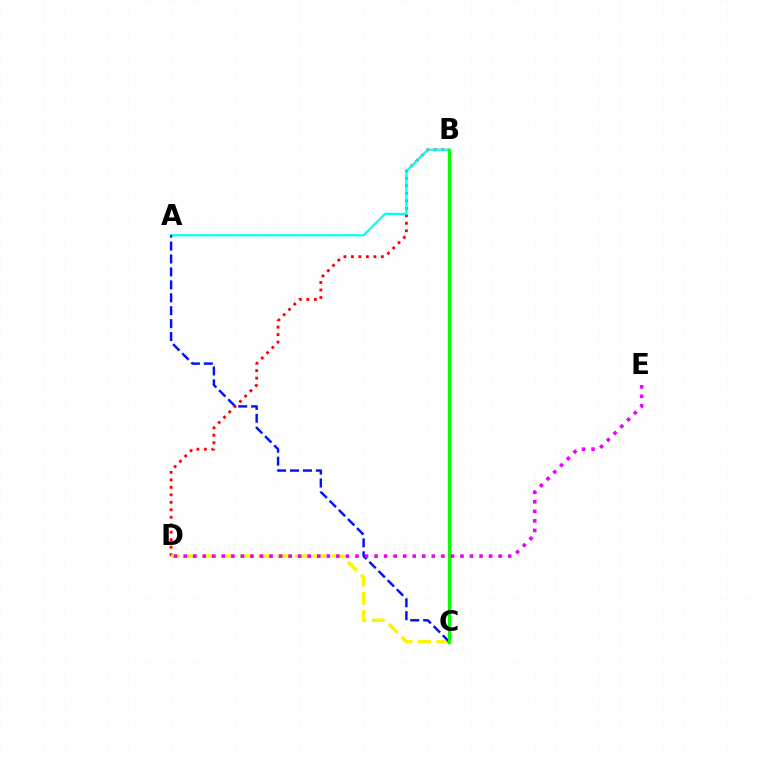{('B', 'D'): [{'color': '#ff0000', 'line_style': 'dotted', 'thickness': 2.03}], ('C', 'D'): [{'color': '#fcf500', 'line_style': 'dashed', 'thickness': 2.49}], ('A', 'B'): [{'color': '#00fff6', 'line_style': 'solid', 'thickness': 1.6}], ('A', 'C'): [{'color': '#0010ff', 'line_style': 'dashed', 'thickness': 1.76}], ('B', 'C'): [{'color': '#08ff00', 'line_style': 'solid', 'thickness': 2.39}], ('D', 'E'): [{'color': '#ee00ff', 'line_style': 'dotted', 'thickness': 2.59}]}